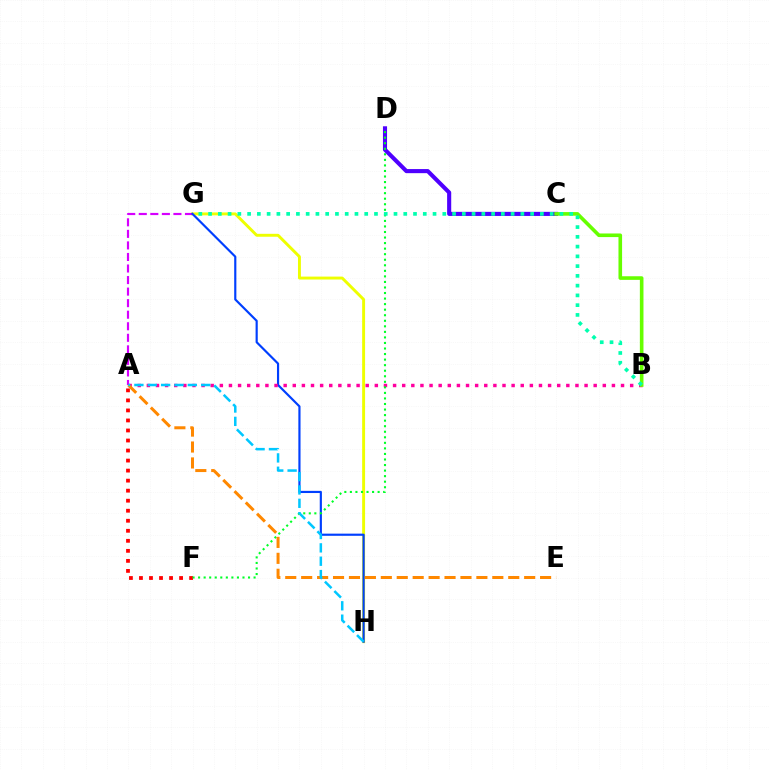{('A', 'F'): [{'color': '#ff0000', 'line_style': 'dotted', 'thickness': 2.73}], ('G', 'H'): [{'color': '#eeff00', 'line_style': 'solid', 'thickness': 2.11}, {'color': '#003fff', 'line_style': 'solid', 'thickness': 1.56}], ('C', 'D'): [{'color': '#4f00ff', 'line_style': 'solid', 'thickness': 2.95}], ('A', 'G'): [{'color': '#d600ff', 'line_style': 'dashed', 'thickness': 1.57}], ('A', 'B'): [{'color': '#ff00a0', 'line_style': 'dotted', 'thickness': 2.48}], ('D', 'F'): [{'color': '#00ff27', 'line_style': 'dotted', 'thickness': 1.51}], ('B', 'C'): [{'color': '#66ff00', 'line_style': 'solid', 'thickness': 2.6}], ('A', 'E'): [{'color': '#ff8800', 'line_style': 'dashed', 'thickness': 2.16}], ('B', 'G'): [{'color': '#00ffaf', 'line_style': 'dotted', 'thickness': 2.65}], ('A', 'H'): [{'color': '#00c7ff', 'line_style': 'dashed', 'thickness': 1.81}]}